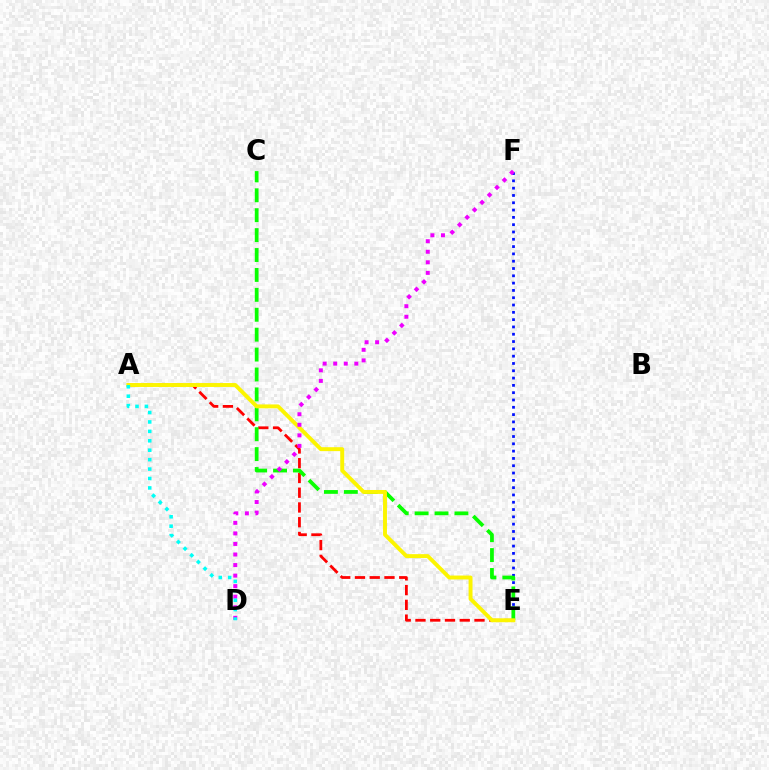{('E', 'F'): [{'color': '#0010ff', 'line_style': 'dotted', 'thickness': 1.98}], ('A', 'E'): [{'color': '#ff0000', 'line_style': 'dashed', 'thickness': 2.0}, {'color': '#fcf500', 'line_style': 'solid', 'thickness': 2.83}], ('C', 'E'): [{'color': '#08ff00', 'line_style': 'dashed', 'thickness': 2.7}], ('D', 'F'): [{'color': '#ee00ff', 'line_style': 'dotted', 'thickness': 2.87}], ('A', 'D'): [{'color': '#00fff6', 'line_style': 'dotted', 'thickness': 2.56}]}